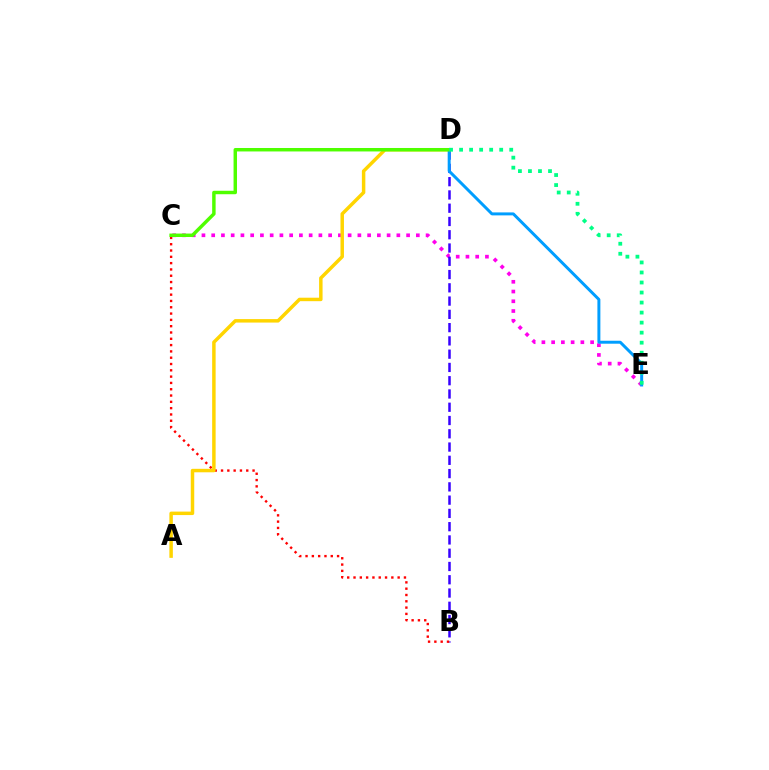{('C', 'E'): [{'color': '#ff00ed', 'line_style': 'dotted', 'thickness': 2.65}], ('B', 'D'): [{'color': '#3700ff', 'line_style': 'dashed', 'thickness': 1.8}], ('B', 'C'): [{'color': '#ff0000', 'line_style': 'dotted', 'thickness': 1.71}], ('A', 'D'): [{'color': '#ffd500', 'line_style': 'solid', 'thickness': 2.5}], ('D', 'E'): [{'color': '#009eff', 'line_style': 'solid', 'thickness': 2.14}, {'color': '#00ff86', 'line_style': 'dotted', 'thickness': 2.72}], ('C', 'D'): [{'color': '#4fff00', 'line_style': 'solid', 'thickness': 2.49}]}